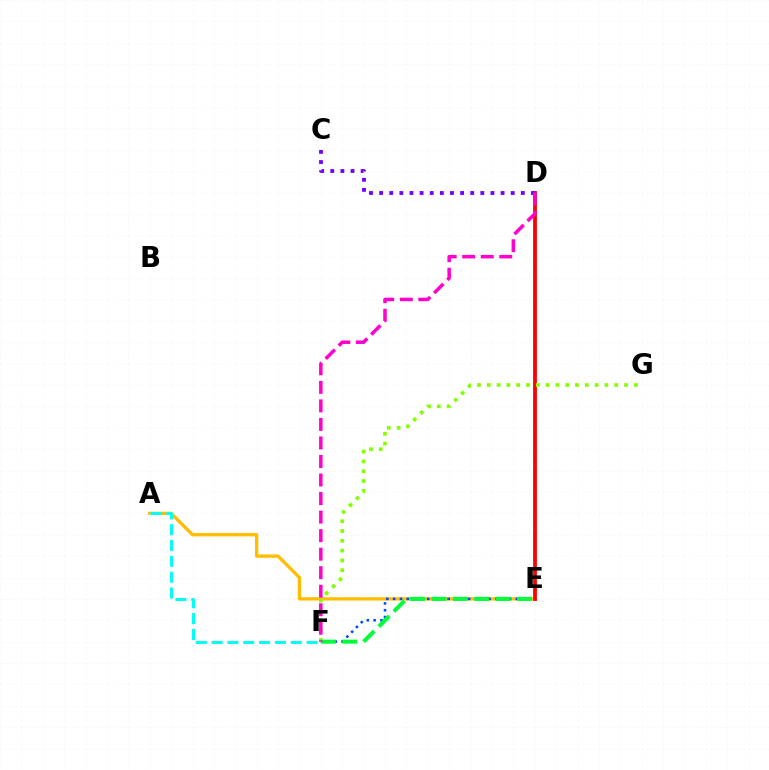{('A', 'E'): [{'color': '#ffbd00', 'line_style': 'solid', 'thickness': 2.37}], ('A', 'F'): [{'color': '#00fff6', 'line_style': 'dashed', 'thickness': 2.15}], ('D', 'E'): [{'color': '#ff0000', 'line_style': 'solid', 'thickness': 2.73}], ('E', 'F'): [{'color': '#004bff', 'line_style': 'dotted', 'thickness': 1.85}, {'color': '#00ff39', 'line_style': 'dashed', 'thickness': 2.91}], ('F', 'G'): [{'color': '#84ff00', 'line_style': 'dotted', 'thickness': 2.66}], ('C', 'D'): [{'color': '#7200ff', 'line_style': 'dotted', 'thickness': 2.75}], ('D', 'F'): [{'color': '#ff00cf', 'line_style': 'dashed', 'thickness': 2.52}]}